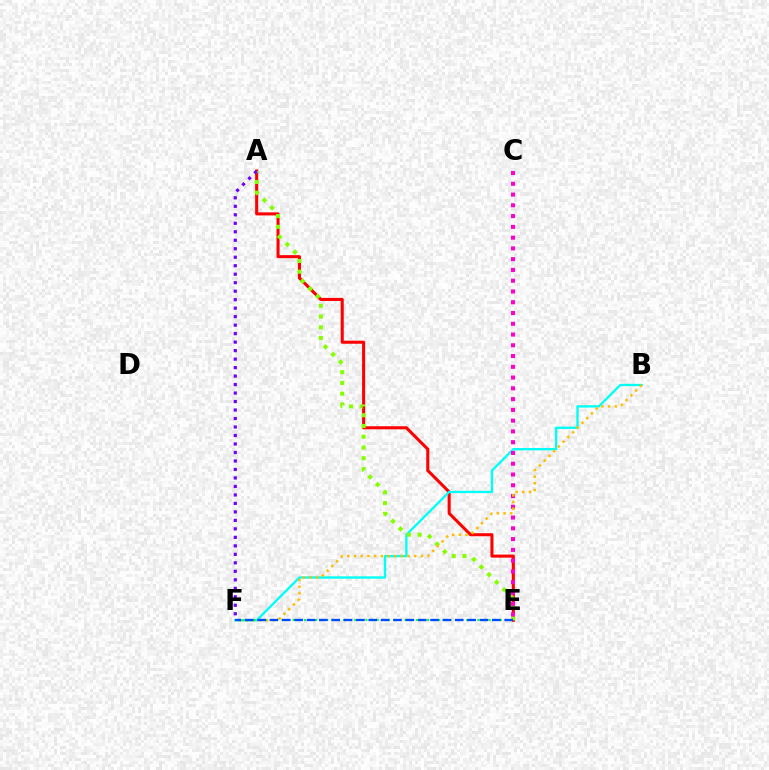{('A', 'E'): [{'color': '#ff0000', 'line_style': 'solid', 'thickness': 2.2}, {'color': '#84ff00', 'line_style': 'dotted', 'thickness': 2.92}], ('B', 'F'): [{'color': '#00fff6', 'line_style': 'solid', 'thickness': 1.68}, {'color': '#ffbd00', 'line_style': 'dotted', 'thickness': 1.82}], ('C', 'E'): [{'color': '#ff00cf', 'line_style': 'dotted', 'thickness': 2.93}], ('A', 'F'): [{'color': '#7200ff', 'line_style': 'dotted', 'thickness': 2.31}], ('E', 'F'): [{'color': '#00ff39', 'line_style': 'dotted', 'thickness': 1.52}, {'color': '#004bff', 'line_style': 'dashed', 'thickness': 1.68}]}